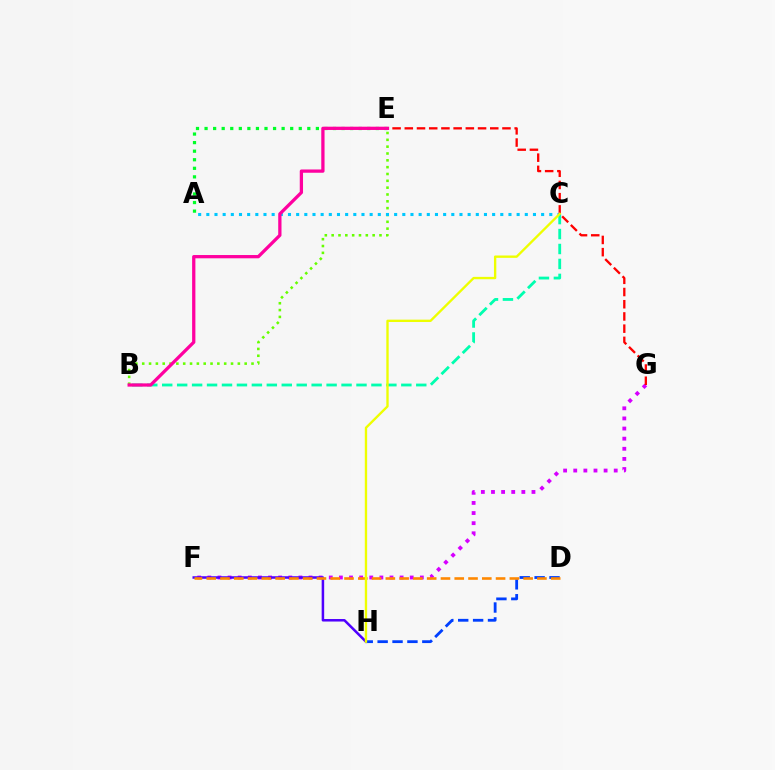{('B', 'E'): [{'color': '#66ff00', 'line_style': 'dotted', 'thickness': 1.86}, {'color': '#ff00a0', 'line_style': 'solid', 'thickness': 2.35}], ('F', 'G'): [{'color': '#d600ff', 'line_style': 'dotted', 'thickness': 2.75}], ('B', 'C'): [{'color': '#00ffaf', 'line_style': 'dashed', 'thickness': 2.03}], ('F', 'H'): [{'color': '#4f00ff', 'line_style': 'solid', 'thickness': 1.81}], ('A', 'E'): [{'color': '#00ff27', 'line_style': 'dotted', 'thickness': 2.33}], ('D', 'H'): [{'color': '#003fff', 'line_style': 'dashed', 'thickness': 2.02}], ('A', 'C'): [{'color': '#00c7ff', 'line_style': 'dotted', 'thickness': 2.22}], ('D', 'F'): [{'color': '#ff8800', 'line_style': 'dashed', 'thickness': 1.87}], ('E', 'G'): [{'color': '#ff0000', 'line_style': 'dashed', 'thickness': 1.66}], ('C', 'H'): [{'color': '#eeff00', 'line_style': 'solid', 'thickness': 1.69}]}